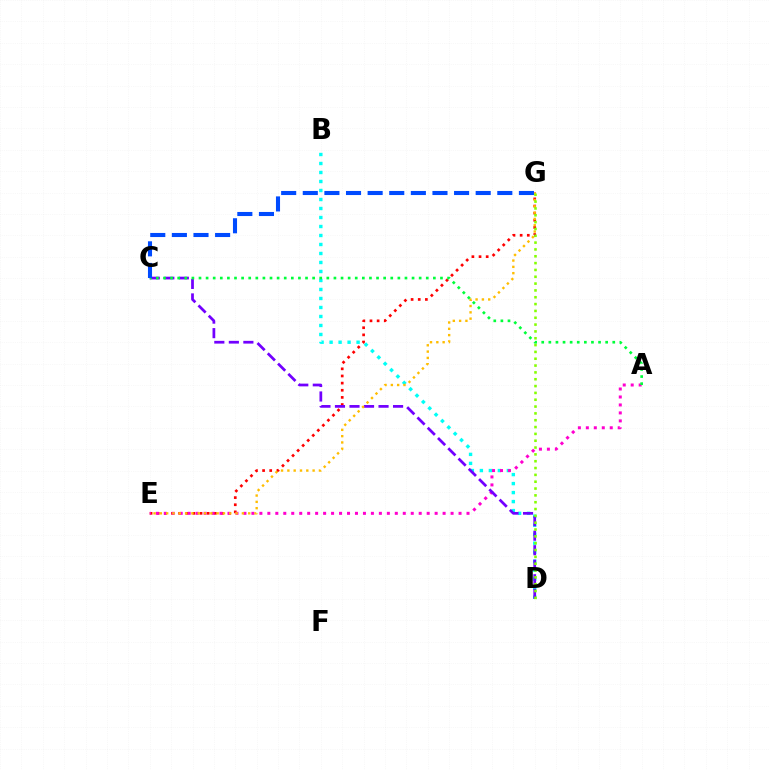{('E', 'G'): [{'color': '#ff0000', 'line_style': 'dotted', 'thickness': 1.94}, {'color': '#ffbd00', 'line_style': 'dotted', 'thickness': 1.71}], ('B', 'D'): [{'color': '#00fff6', 'line_style': 'dotted', 'thickness': 2.44}], ('A', 'E'): [{'color': '#ff00cf', 'line_style': 'dotted', 'thickness': 2.16}], ('C', 'D'): [{'color': '#7200ff', 'line_style': 'dashed', 'thickness': 1.97}], ('D', 'G'): [{'color': '#84ff00', 'line_style': 'dotted', 'thickness': 1.86}], ('A', 'C'): [{'color': '#00ff39', 'line_style': 'dotted', 'thickness': 1.93}], ('C', 'G'): [{'color': '#004bff', 'line_style': 'dashed', 'thickness': 2.94}]}